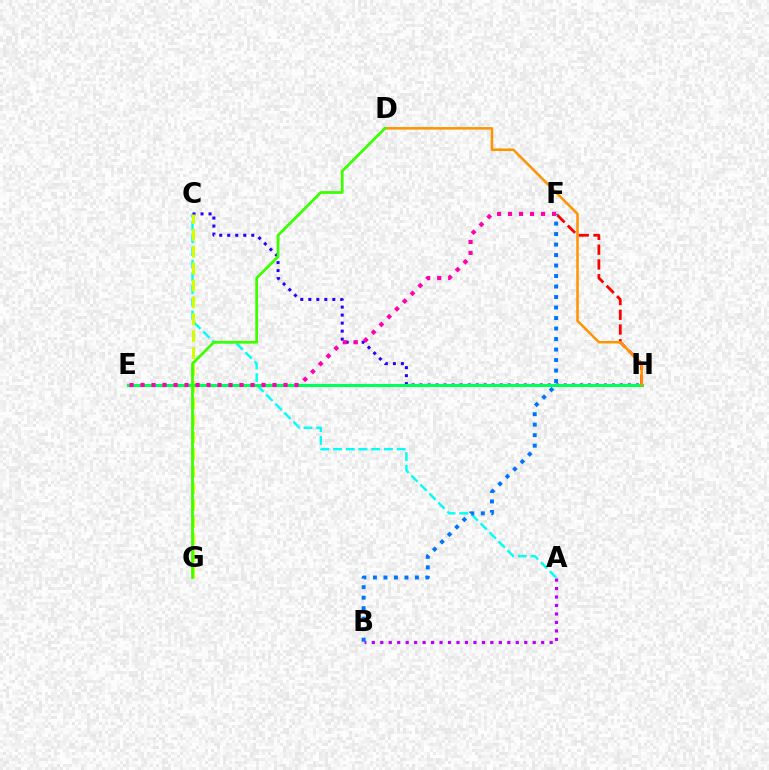{('F', 'H'): [{'color': '#ff0000', 'line_style': 'dashed', 'thickness': 2.01}], ('A', 'C'): [{'color': '#00fff6', 'line_style': 'dashed', 'thickness': 1.73}], ('C', 'H'): [{'color': '#2500ff', 'line_style': 'dotted', 'thickness': 2.18}], ('C', 'G'): [{'color': '#d1ff00', 'line_style': 'dashed', 'thickness': 2.29}], ('A', 'B'): [{'color': '#b900ff', 'line_style': 'dotted', 'thickness': 2.3}], ('B', 'F'): [{'color': '#0074ff', 'line_style': 'dotted', 'thickness': 2.85}], ('E', 'H'): [{'color': '#00ff5c', 'line_style': 'solid', 'thickness': 2.22}], ('D', 'H'): [{'color': '#ff9400', 'line_style': 'solid', 'thickness': 1.82}], ('E', 'F'): [{'color': '#ff00ac', 'line_style': 'dotted', 'thickness': 2.99}], ('D', 'G'): [{'color': '#3dff00', 'line_style': 'solid', 'thickness': 2.01}]}